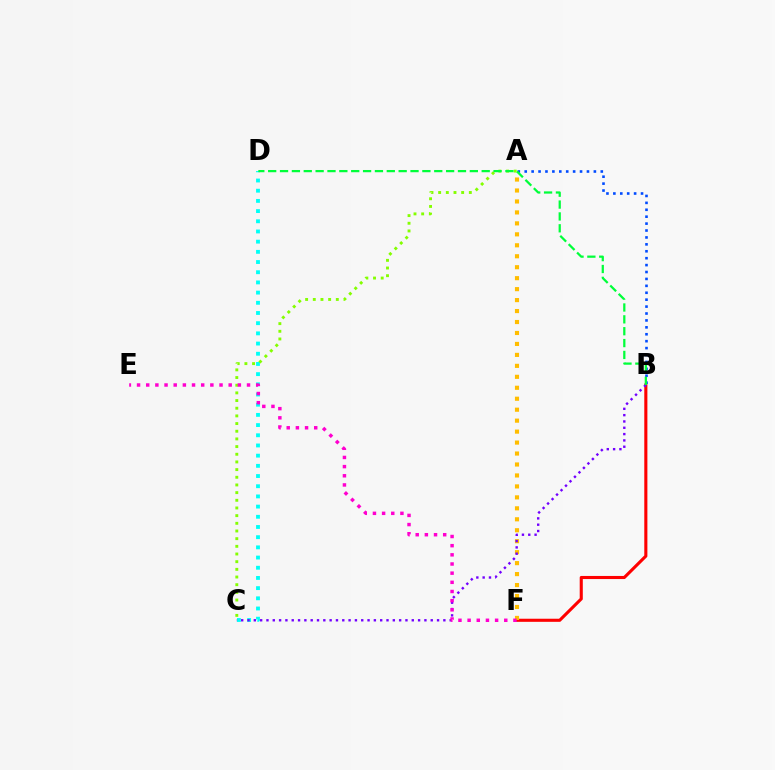{('B', 'F'): [{'color': '#ff0000', 'line_style': 'solid', 'thickness': 2.23}], ('C', 'D'): [{'color': '#00fff6', 'line_style': 'dotted', 'thickness': 2.77}], ('A', 'C'): [{'color': '#84ff00', 'line_style': 'dotted', 'thickness': 2.08}], ('A', 'F'): [{'color': '#ffbd00', 'line_style': 'dotted', 'thickness': 2.98}], ('B', 'C'): [{'color': '#7200ff', 'line_style': 'dotted', 'thickness': 1.72}], ('E', 'F'): [{'color': '#ff00cf', 'line_style': 'dotted', 'thickness': 2.49}], ('A', 'B'): [{'color': '#004bff', 'line_style': 'dotted', 'thickness': 1.88}], ('B', 'D'): [{'color': '#00ff39', 'line_style': 'dashed', 'thickness': 1.61}]}